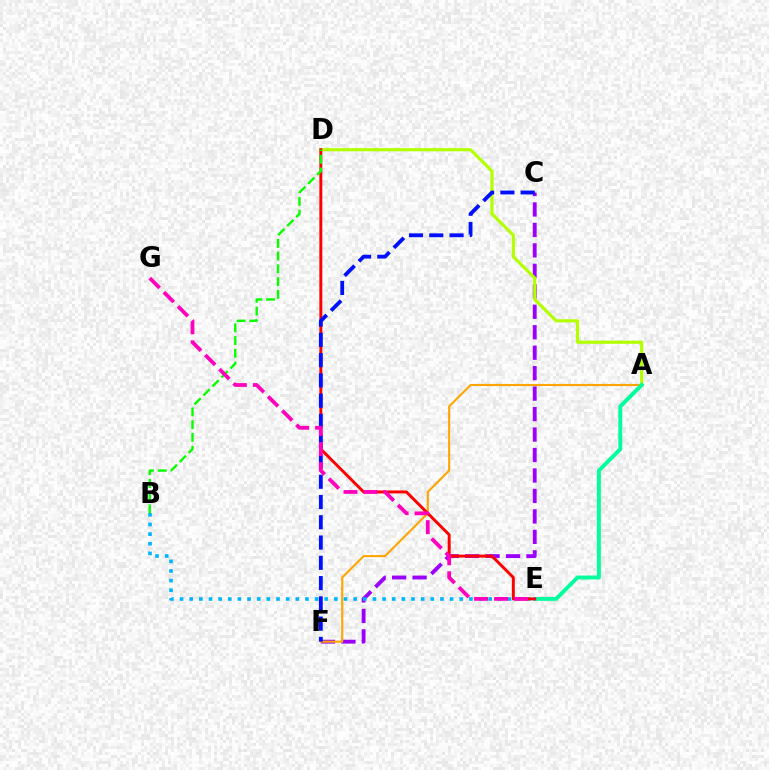{('C', 'F'): [{'color': '#9b00ff', 'line_style': 'dashed', 'thickness': 2.78}, {'color': '#0010ff', 'line_style': 'dashed', 'thickness': 2.75}], ('A', 'F'): [{'color': '#ffa500', 'line_style': 'solid', 'thickness': 1.52}], ('A', 'D'): [{'color': '#b3ff00', 'line_style': 'solid', 'thickness': 2.28}], ('A', 'E'): [{'color': '#00ff9d', 'line_style': 'solid', 'thickness': 2.82}], ('B', 'E'): [{'color': '#00b5ff', 'line_style': 'dotted', 'thickness': 2.62}], ('D', 'E'): [{'color': '#ff0000', 'line_style': 'solid', 'thickness': 2.12}], ('B', 'D'): [{'color': '#08ff00', 'line_style': 'dashed', 'thickness': 1.73}], ('E', 'G'): [{'color': '#ff00bd', 'line_style': 'dashed', 'thickness': 2.72}]}